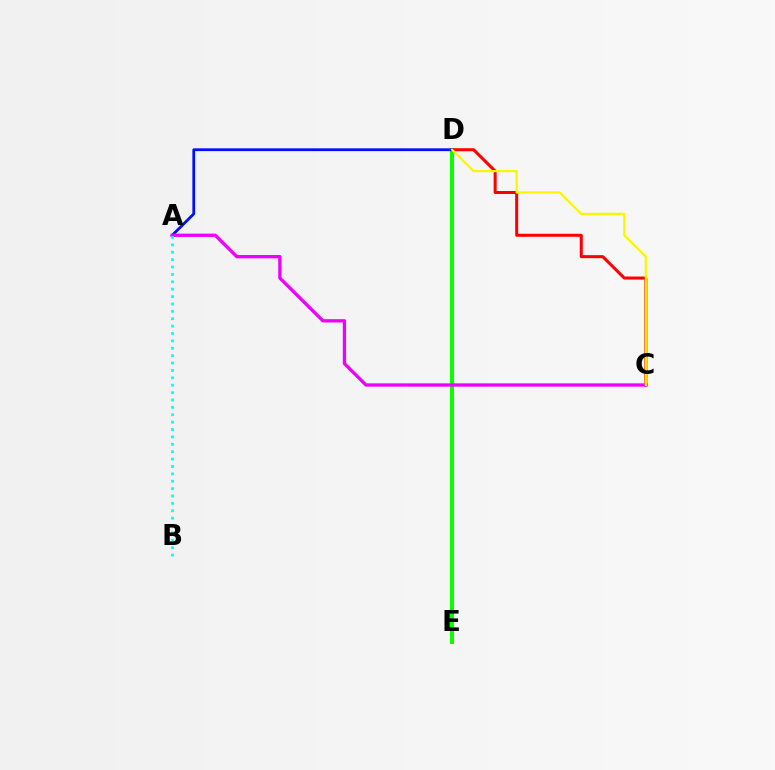{('D', 'E'): [{'color': '#08ff00', 'line_style': 'solid', 'thickness': 2.86}], ('C', 'D'): [{'color': '#ff0000', 'line_style': 'solid', 'thickness': 2.18}, {'color': '#fcf500', 'line_style': 'solid', 'thickness': 1.59}], ('A', 'D'): [{'color': '#0010ff', 'line_style': 'solid', 'thickness': 2.0}], ('A', 'C'): [{'color': '#ee00ff', 'line_style': 'solid', 'thickness': 2.37}], ('A', 'B'): [{'color': '#00fff6', 'line_style': 'dotted', 'thickness': 2.01}]}